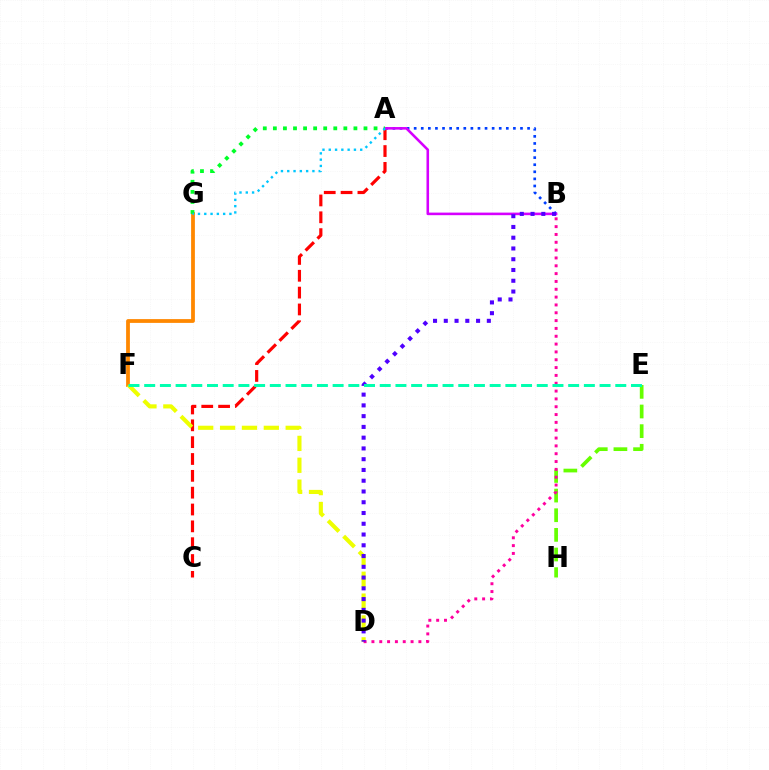{('A', 'C'): [{'color': '#ff0000', 'line_style': 'dashed', 'thickness': 2.29}], ('A', 'B'): [{'color': '#003fff', 'line_style': 'dotted', 'thickness': 1.93}, {'color': '#d600ff', 'line_style': 'solid', 'thickness': 1.85}], ('E', 'H'): [{'color': '#66ff00', 'line_style': 'dashed', 'thickness': 2.67}], ('F', 'G'): [{'color': '#ff8800', 'line_style': 'solid', 'thickness': 2.72}], ('A', 'G'): [{'color': '#00ff27', 'line_style': 'dotted', 'thickness': 2.74}, {'color': '#00c7ff', 'line_style': 'dotted', 'thickness': 1.71}], ('D', 'F'): [{'color': '#eeff00', 'line_style': 'dashed', 'thickness': 2.97}], ('B', 'D'): [{'color': '#ff00a0', 'line_style': 'dotted', 'thickness': 2.13}, {'color': '#4f00ff', 'line_style': 'dotted', 'thickness': 2.92}], ('E', 'F'): [{'color': '#00ffaf', 'line_style': 'dashed', 'thickness': 2.13}]}